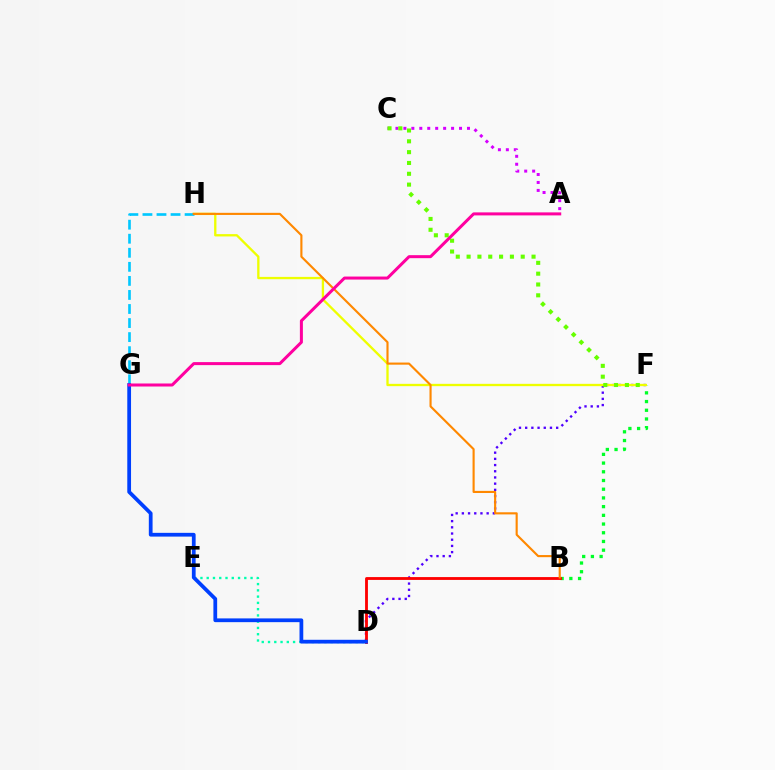{('A', 'C'): [{'color': '#d600ff', 'line_style': 'dotted', 'thickness': 2.16}], ('D', 'F'): [{'color': '#4f00ff', 'line_style': 'dotted', 'thickness': 1.68}], ('D', 'E'): [{'color': '#00ffaf', 'line_style': 'dotted', 'thickness': 1.7}], ('B', 'F'): [{'color': '#00ff27', 'line_style': 'dotted', 'thickness': 2.37}], ('F', 'H'): [{'color': '#eeff00', 'line_style': 'solid', 'thickness': 1.67}], ('G', 'H'): [{'color': '#00c7ff', 'line_style': 'dashed', 'thickness': 1.91}], ('C', 'F'): [{'color': '#66ff00', 'line_style': 'dotted', 'thickness': 2.94}], ('B', 'D'): [{'color': '#ff0000', 'line_style': 'solid', 'thickness': 2.04}], ('D', 'G'): [{'color': '#003fff', 'line_style': 'solid', 'thickness': 2.7}], ('B', 'H'): [{'color': '#ff8800', 'line_style': 'solid', 'thickness': 1.53}], ('A', 'G'): [{'color': '#ff00a0', 'line_style': 'solid', 'thickness': 2.17}]}